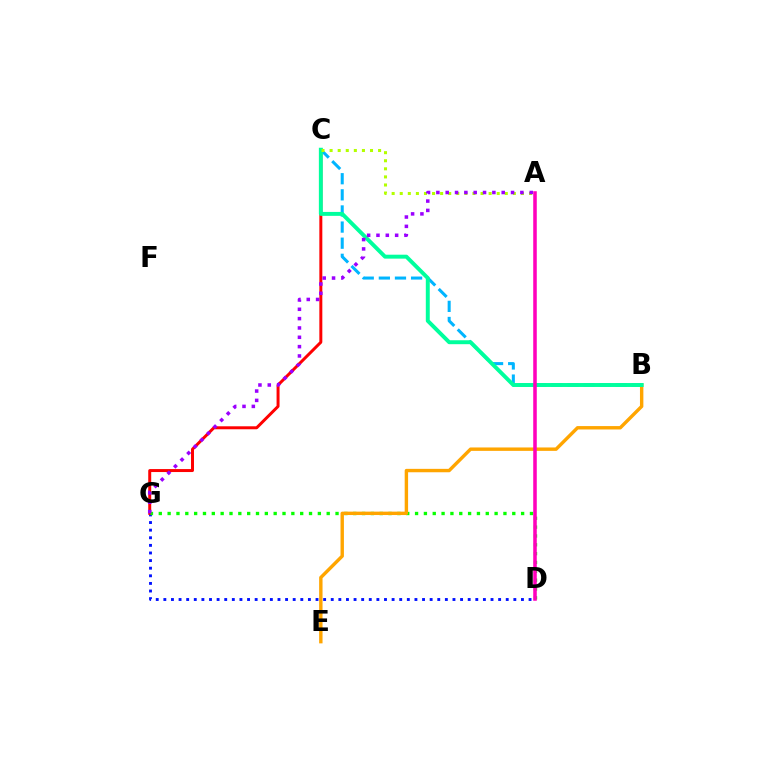{('D', 'G'): [{'color': '#0010ff', 'line_style': 'dotted', 'thickness': 2.07}, {'color': '#08ff00', 'line_style': 'dotted', 'thickness': 2.4}], ('C', 'G'): [{'color': '#ff0000', 'line_style': 'solid', 'thickness': 2.14}], ('B', 'C'): [{'color': '#00b5ff', 'line_style': 'dashed', 'thickness': 2.19}, {'color': '#00ff9d', 'line_style': 'solid', 'thickness': 2.83}], ('B', 'E'): [{'color': '#ffa500', 'line_style': 'solid', 'thickness': 2.45}], ('A', 'C'): [{'color': '#b3ff00', 'line_style': 'dotted', 'thickness': 2.2}], ('A', 'G'): [{'color': '#9b00ff', 'line_style': 'dotted', 'thickness': 2.54}], ('A', 'D'): [{'color': '#ff00bd', 'line_style': 'solid', 'thickness': 2.55}]}